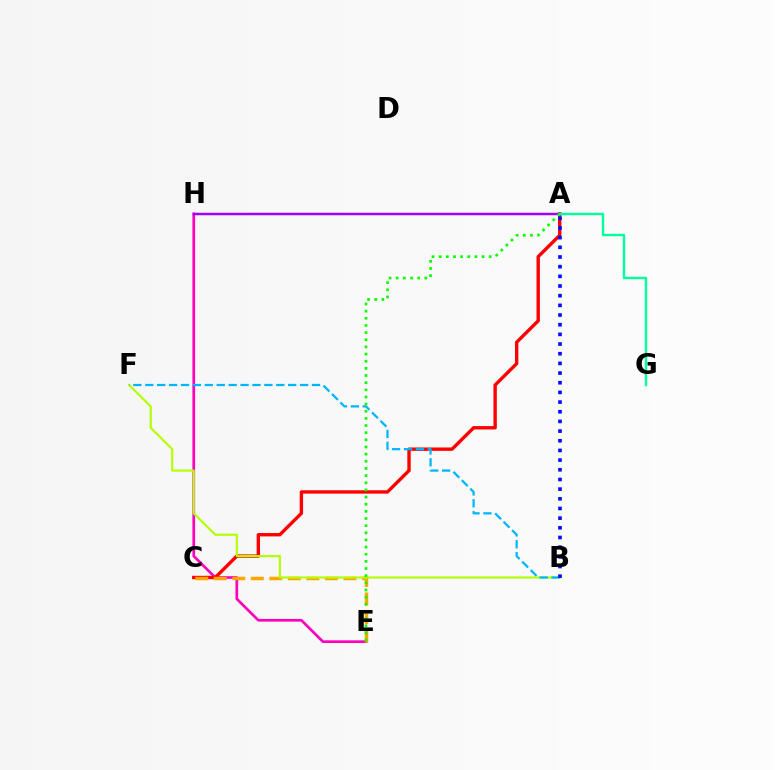{('E', 'H'): [{'color': '#ff00bd', 'line_style': 'solid', 'thickness': 1.94}], ('A', 'C'): [{'color': '#ff0000', 'line_style': 'solid', 'thickness': 2.43}], ('C', 'E'): [{'color': '#ffa500', 'line_style': 'dashed', 'thickness': 2.52}], ('B', 'F'): [{'color': '#b3ff00', 'line_style': 'solid', 'thickness': 1.54}, {'color': '#00b5ff', 'line_style': 'dashed', 'thickness': 1.62}], ('A', 'H'): [{'color': '#9b00ff', 'line_style': 'solid', 'thickness': 1.8}], ('A', 'E'): [{'color': '#08ff00', 'line_style': 'dotted', 'thickness': 1.94}], ('A', 'B'): [{'color': '#0010ff', 'line_style': 'dotted', 'thickness': 2.63}], ('A', 'G'): [{'color': '#00ff9d', 'line_style': 'solid', 'thickness': 1.72}]}